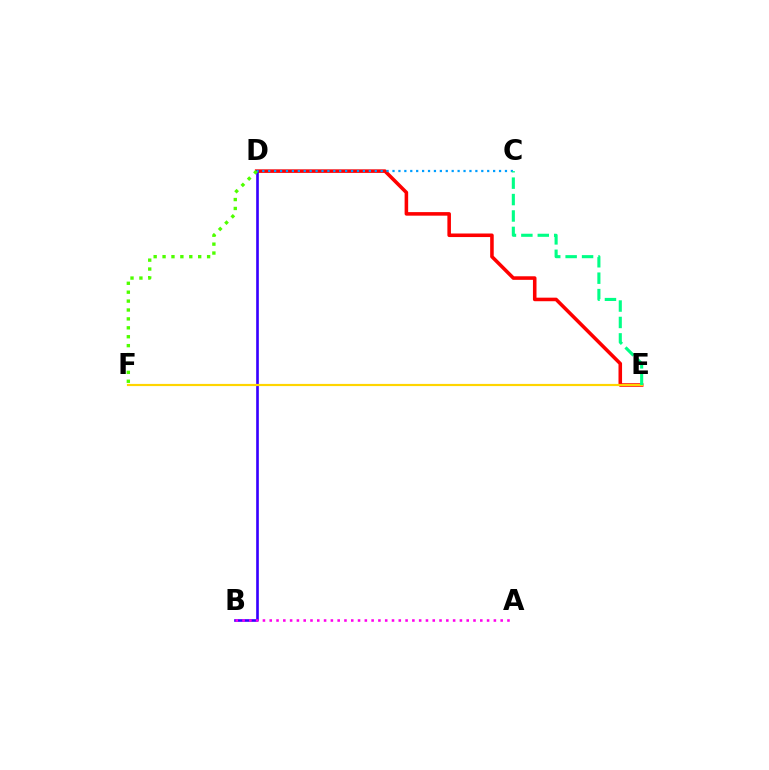{('D', 'E'): [{'color': '#ff0000', 'line_style': 'solid', 'thickness': 2.56}], ('B', 'D'): [{'color': '#3700ff', 'line_style': 'solid', 'thickness': 1.91}], ('E', 'F'): [{'color': '#ffd500', 'line_style': 'solid', 'thickness': 1.57}], ('C', 'D'): [{'color': '#009eff', 'line_style': 'dotted', 'thickness': 1.61}], ('C', 'E'): [{'color': '#00ff86', 'line_style': 'dashed', 'thickness': 2.23}], ('D', 'F'): [{'color': '#4fff00', 'line_style': 'dotted', 'thickness': 2.42}], ('A', 'B'): [{'color': '#ff00ed', 'line_style': 'dotted', 'thickness': 1.85}]}